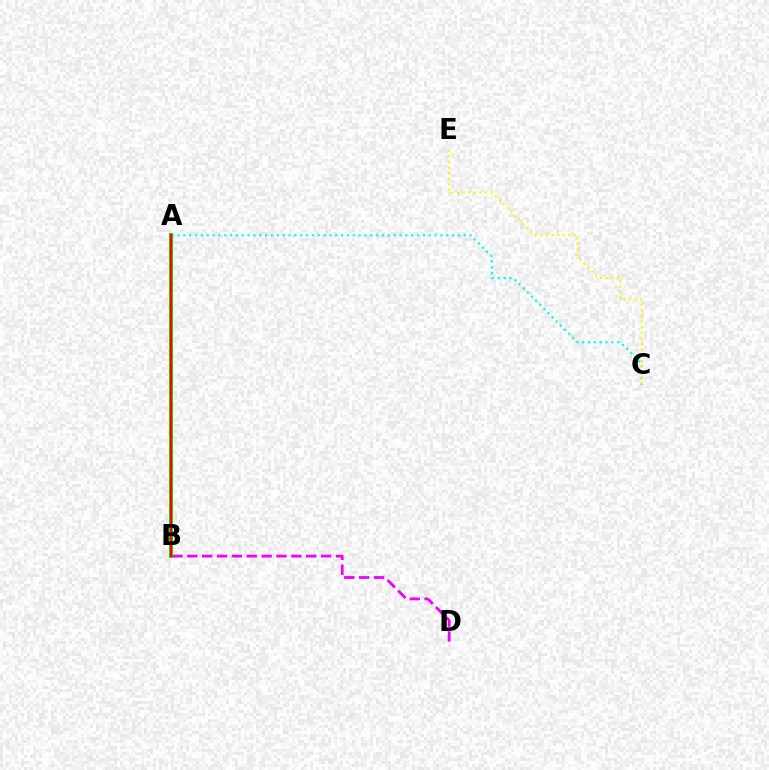{('A', 'C'): [{'color': '#00fff6', 'line_style': 'dotted', 'thickness': 1.59}], ('A', 'B'): [{'color': '#0010ff', 'line_style': 'dashed', 'thickness': 1.88}, {'color': '#08ff00', 'line_style': 'solid', 'thickness': 2.82}, {'color': '#ff0000', 'line_style': 'solid', 'thickness': 1.79}], ('B', 'D'): [{'color': '#ee00ff', 'line_style': 'dashed', 'thickness': 2.02}], ('C', 'E'): [{'color': '#fcf500', 'line_style': 'dotted', 'thickness': 1.53}]}